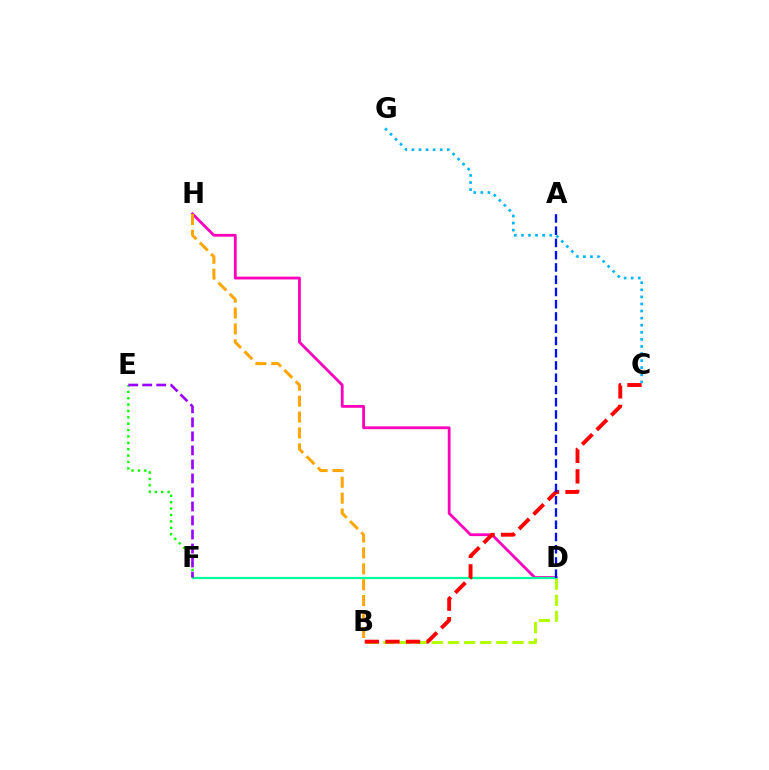{('D', 'H'): [{'color': '#ff00bd', 'line_style': 'solid', 'thickness': 2.02}], ('B', 'H'): [{'color': '#ffa500', 'line_style': 'dashed', 'thickness': 2.16}], ('B', 'D'): [{'color': '#b3ff00', 'line_style': 'dashed', 'thickness': 2.19}], ('D', 'F'): [{'color': '#00ff9d', 'line_style': 'solid', 'thickness': 1.6}], ('E', 'F'): [{'color': '#08ff00', 'line_style': 'dotted', 'thickness': 1.73}, {'color': '#9b00ff', 'line_style': 'dashed', 'thickness': 1.9}], ('B', 'C'): [{'color': '#ff0000', 'line_style': 'dashed', 'thickness': 2.79}], ('C', 'G'): [{'color': '#00b5ff', 'line_style': 'dotted', 'thickness': 1.92}], ('A', 'D'): [{'color': '#0010ff', 'line_style': 'dashed', 'thickness': 1.66}]}